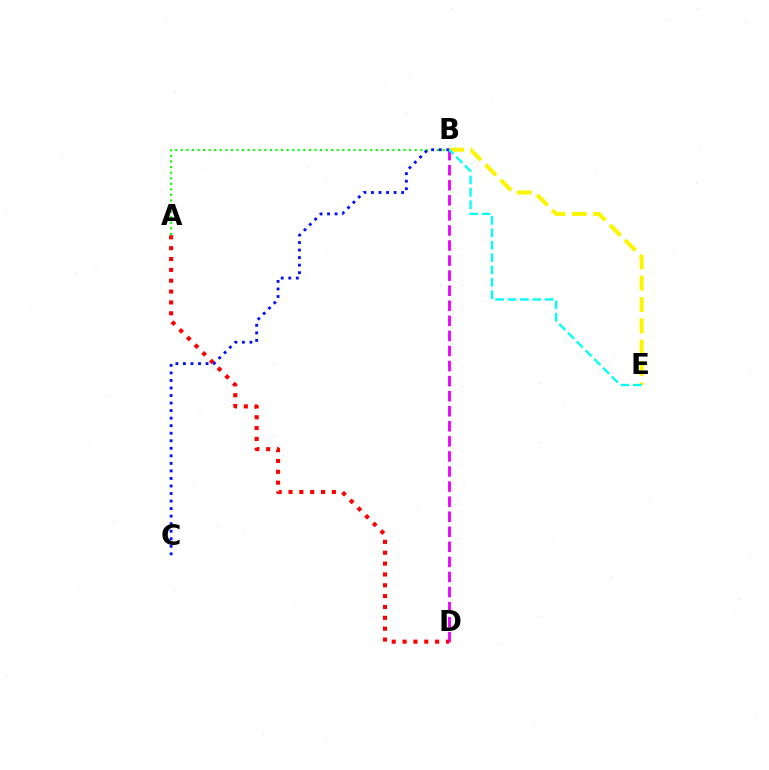{('B', 'D'): [{'color': '#ee00ff', 'line_style': 'dashed', 'thickness': 2.05}], ('B', 'E'): [{'color': '#fcf500', 'line_style': 'dashed', 'thickness': 2.9}, {'color': '#00fff6', 'line_style': 'dashed', 'thickness': 1.68}], ('A', 'B'): [{'color': '#08ff00', 'line_style': 'dotted', 'thickness': 1.51}], ('A', 'D'): [{'color': '#ff0000', 'line_style': 'dotted', 'thickness': 2.95}], ('B', 'C'): [{'color': '#0010ff', 'line_style': 'dotted', 'thickness': 2.05}]}